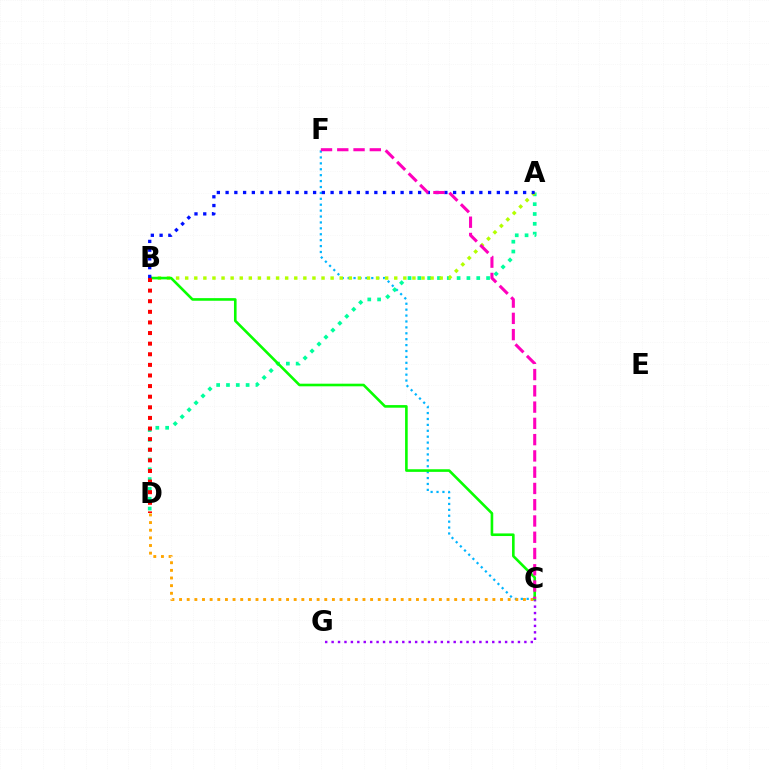{('C', 'F'): [{'color': '#00b5ff', 'line_style': 'dotted', 'thickness': 1.61}, {'color': '#ff00bd', 'line_style': 'dashed', 'thickness': 2.21}], ('C', 'D'): [{'color': '#ffa500', 'line_style': 'dotted', 'thickness': 2.08}], ('C', 'G'): [{'color': '#9b00ff', 'line_style': 'dotted', 'thickness': 1.75}], ('A', 'D'): [{'color': '#00ff9d', 'line_style': 'dotted', 'thickness': 2.67}], ('A', 'B'): [{'color': '#b3ff00', 'line_style': 'dotted', 'thickness': 2.47}, {'color': '#0010ff', 'line_style': 'dotted', 'thickness': 2.38}], ('B', 'C'): [{'color': '#08ff00', 'line_style': 'solid', 'thickness': 1.88}], ('B', 'D'): [{'color': '#ff0000', 'line_style': 'dotted', 'thickness': 2.88}]}